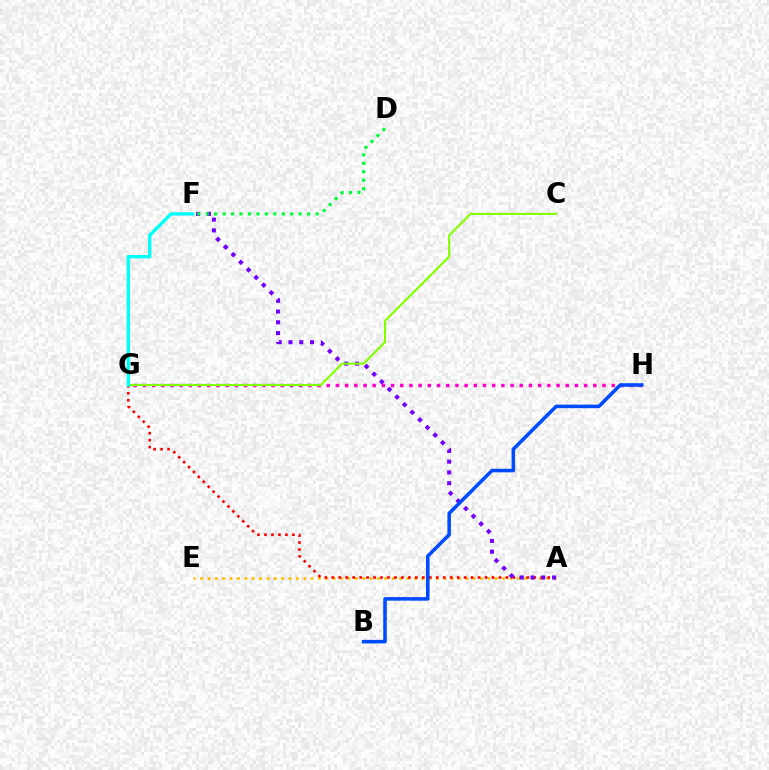{('A', 'E'): [{'color': '#ffbd00', 'line_style': 'dotted', 'thickness': 2.0}], ('G', 'H'): [{'color': '#ff00cf', 'line_style': 'dotted', 'thickness': 2.5}], ('A', 'G'): [{'color': '#ff0000', 'line_style': 'dotted', 'thickness': 1.89}], ('A', 'F'): [{'color': '#7200ff', 'line_style': 'dotted', 'thickness': 2.93}], ('D', 'F'): [{'color': '#00ff39', 'line_style': 'dotted', 'thickness': 2.3}], ('B', 'H'): [{'color': '#004bff', 'line_style': 'solid', 'thickness': 2.55}], ('C', 'G'): [{'color': '#84ff00', 'line_style': 'solid', 'thickness': 1.54}], ('F', 'G'): [{'color': '#00fff6', 'line_style': 'solid', 'thickness': 2.43}]}